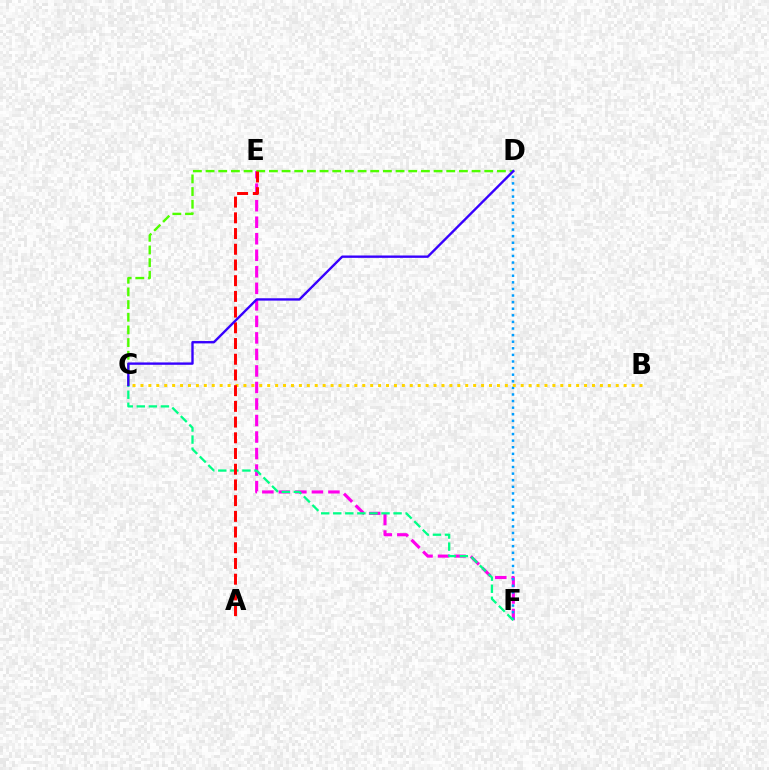{('E', 'F'): [{'color': '#ff00ed', 'line_style': 'dashed', 'thickness': 2.24}], ('D', 'F'): [{'color': '#009eff', 'line_style': 'dotted', 'thickness': 1.79}], ('C', 'F'): [{'color': '#00ff86', 'line_style': 'dashed', 'thickness': 1.64}], ('C', 'D'): [{'color': '#4fff00', 'line_style': 'dashed', 'thickness': 1.72}, {'color': '#3700ff', 'line_style': 'solid', 'thickness': 1.7}], ('B', 'C'): [{'color': '#ffd500', 'line_style': 'dotted', 'thickness': 2.15}], ('A', 'E'): [{'color': '#ff0000', 'line_style': 'dashed', 'thickness': 2.13}]}